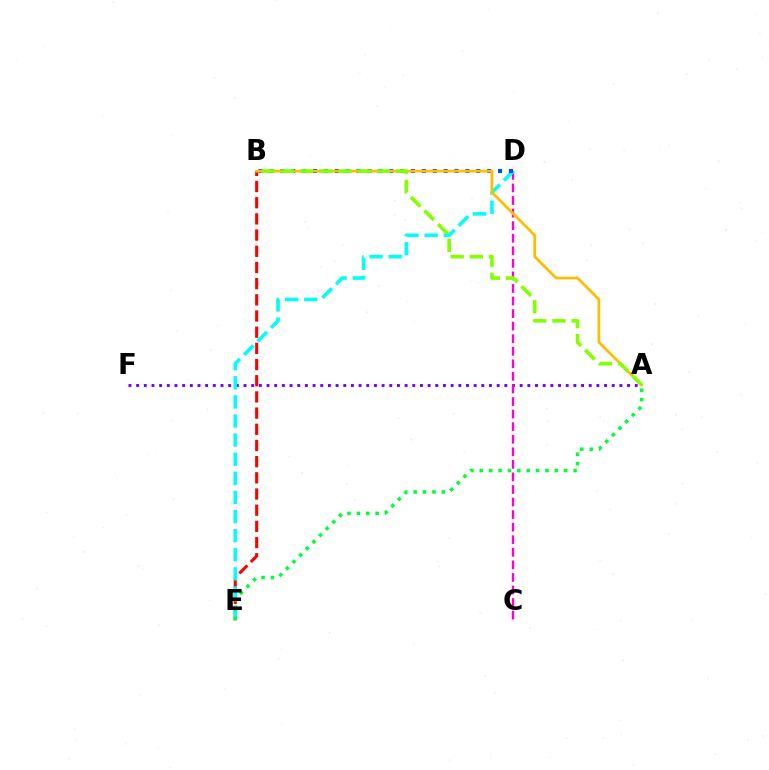{('B', 'E'): [{'color': '#ff0000', 'line_style': 'dashed', 'thickness': 2.2}], ('A', 'F'): [{'color': '#7200ff', 'line_style': 'dotted', 'thickness': 2.08}], ('C', 'D'): [{'color': '#ff00cf', 'line_style': 'dashed', 'thickness': 1.71}], ('D', 'E'): [{'color': '#00fff6', 'line_style': 'dashed', 'thickness': 2.6}], ('B', 'D'): [{'color': '#004bff', 'line_style': 'dotted', 'thickness': 2.96}], ('A', 'E'): [{'color': '#00ff39', 'line_style': 'dotted', 'thickness': 2.55}], ('A', 'B'): [{'color': '#ffbd00', 'line_style': 'solid', 'thickness': 1.97}, {'color': '#84ff00', 'line_style': 'dashed', 'thickness': 2.61}]}